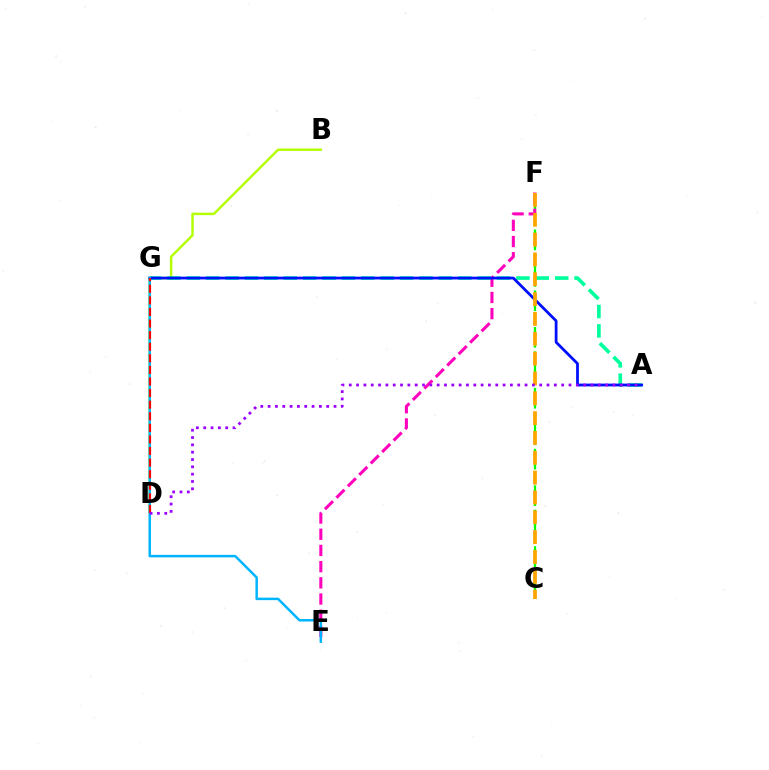{('C', 'F'): [{'color': '#08ff00', 'line_style': 'dashed', 'thickness': 1.65}, {'color': '#ffa500', 'line_style': 'dashed', 'thickness': 2.69}], ('B', 'D'): [{'color': '#b3ff00', 'line_style': 'solid', 'thickness': 1.75}], ('E', 'F'): [{'color': '#ff00bd', 'line_style': 'dashed', 'thickness': 2.2}], ('A', 'G'): [{'color': '#00ff9d', 'line_style': 'dashed', 'thickness': 2.63}, {'color': '#0010ff', 'line_style': 'solid', 'thickness': 2.0}], ('E', 'G'): [{'color': '#00b5ff', 'line_style': 'solid', 'thickness': 1.8}], ('D', 'G'): [{'color': '#ff0000', 'line_style': 'dashed', 'thickness': 1.57}], ('A', 'D'): [{'color': '#9b00ff', 'line_style': 'dotted', 'thickness': 1.99}]}